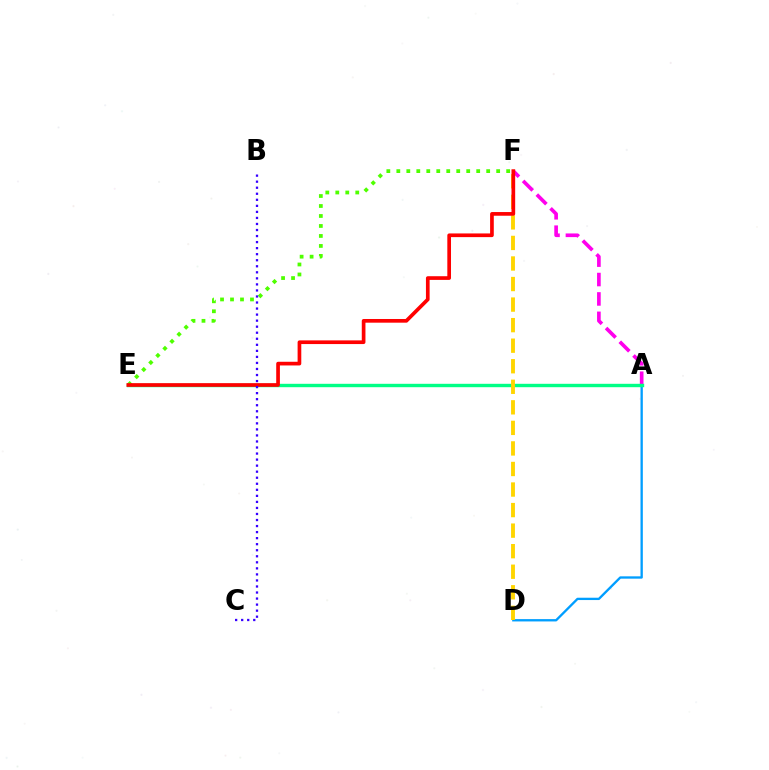{('A', 'D'): [{'color': '#009eff', 'line_style': 'solid', 'thickness': 1.68}], ('A', 'F'): [{'color': '#ff00ed', 'line_style': 'dashed', 'thickness': 2.64}], ('A', 'E'): [{'color': '#00ff86', 'line_style': 'solid', 'thickness': 2.44}], ('E', 'F'): [{'color': '#4fff00', 'line_style': 'dotted', 'thickness': 2.71}, {'color': '#ff0000', 'line_style': 'solid', 'thickness': 2.65}], ('D', 'F'): [{'color': '#ffd500', 'line_style': 'dashed', 'thickness': 2.79}], ('B', 'C'): [{'color': '#3700ff', 'line_style': 'dotted', 'thickness': 1.64}]}